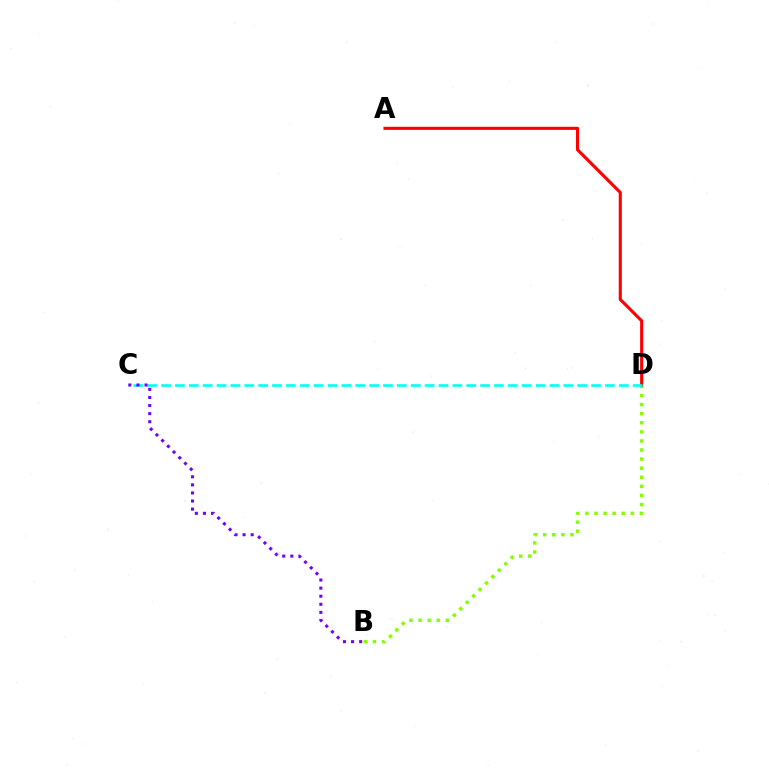{('B', 'D'): [{'color': '#84ff00', 'line_style': 'dotted', 'thickness': 2.47}], ('A', 'D'): [{'color': '#ff0000', 'line_style': 'solid', 'thickness': 2.23}], ('C', 'D'): [{'color': '#00fff6', 'line_style': 'dashed', 'thickness': 1.88}], ('B', 'C'): [{'color': '#7200ff', 'line_style': 'dotted', 'thickness': 2.2}]}